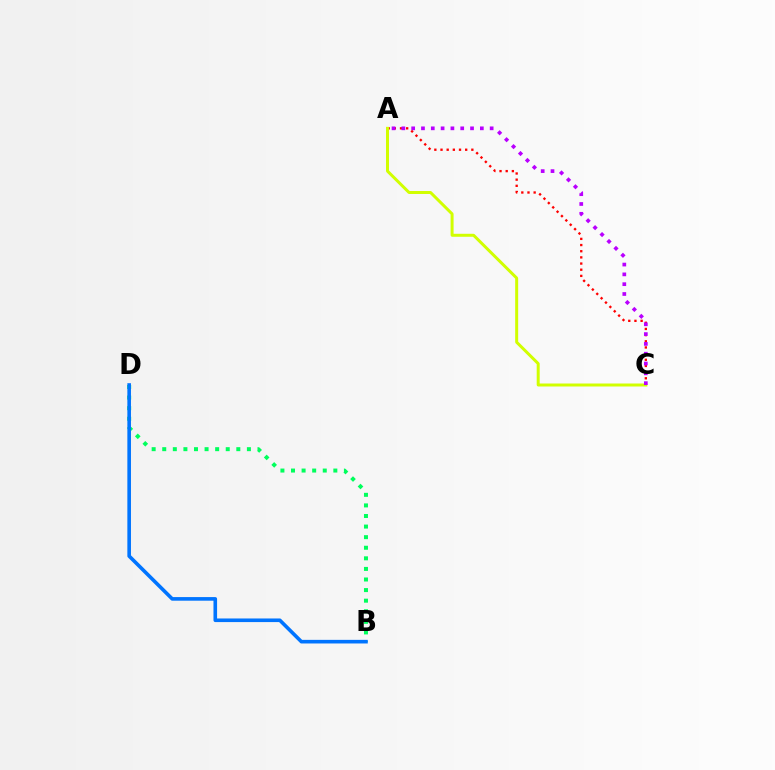{('A', 'C'): [{'color': '#ff0000', 'line_style': 'dotted', 'thickness': 1.68}, {'color': '#d1ff00', 'line_style': 'solid', 'thickness': 2.15}, {'color': '#b900ff', 'line_style': 'dotted', 'thickness': 2.67}], ('B', 'D'): [{'color': '#00ff5c', 'line_style': 'dotted', 'thickness': 2.88}, {'color': '#0074ff', 'line_style': 'solid', 'thickness': 2.6}]}